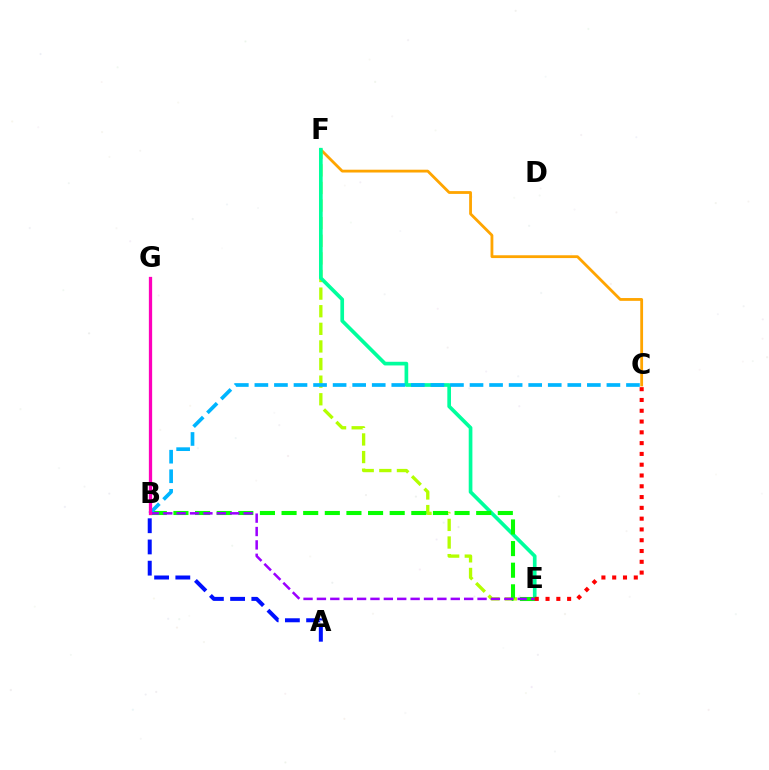{('C', 'F'): [{'color': '#ffa500', 'line_style': 'solid', 'thickness': 2.02}], ('E', 'F'): [{'color': '#b3ff00', 'line_style': 'dashed', 'thickness': 2.39}, {'color': '#00ff9d', 'line_style': 'solid', 'thickness': 2.65}], ('B', 'E'): [{'color': '#08ff00', 'line_style': 'dashed', 'thickness': 2.94}, {'color': '#9b00ff', 'line_style': 'dashed', 'thickness': 1.82}], ('B', 'C'): [{'color': '#00b5ff', 'line_style': 'dashed', 'thickness': 2.66}], ('B', 'G'): [{'color': '#ff00bd', 'line_style': 'solid', 'thickness': 2.36}], ('C', 'E'): [{'color': '#ff0000', 'line_style': 'dotted', 'thickness': 2.93}], ('A', 'B'): [{'color': '#0010ff', 'line_style': 'dashed', 'thickness': 2.88}]}